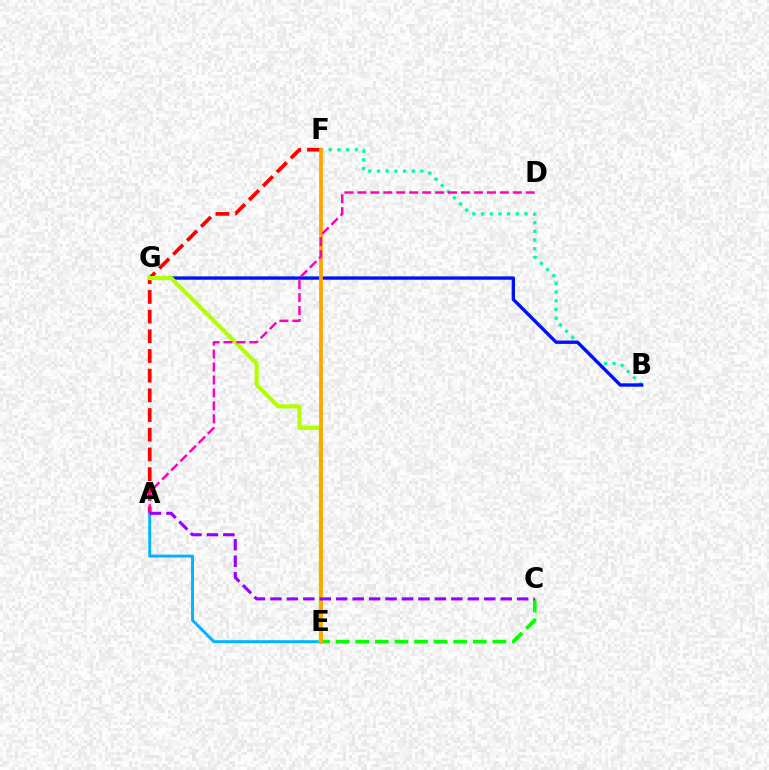{('C', 'E'): [{'color': '#08ff00', 'line_style': 'dashed', 'thickness': 2.66}], ('B', 'F'): [{'color': '#00ff9d', 'line_style': 'dotted', 'thickness': 2.36}], ('B', 'G'): [{'color': '#0010ff', 'line_style': 'solid', 'thickness': 2.42}], ('A', 'F'): [{'color': '#ff0000', 'line_style': 'dashed', 'thickness': 2.67}], ('A', 'E'): [{'color': '#00b5ff', 'line_style': 'solid', 'thickness': 2.11}], ('E', 'G'): [{'color': '#b3ff00', 'line_style': 'solid', 'thickness': 2.97}], ('E', 'F'): [{'color': '#ffa500', 'line_style': 'solid', 'thickness': 2.71}], ('A', 'D'): [{'color': '#ff00bd', 'line_style': 'dashed', 'thickness': 1.76}], ('A', 'C'): [{'color': '#9b00ff', 'line_style': 'dashed', 'thickness': 2.23}]}